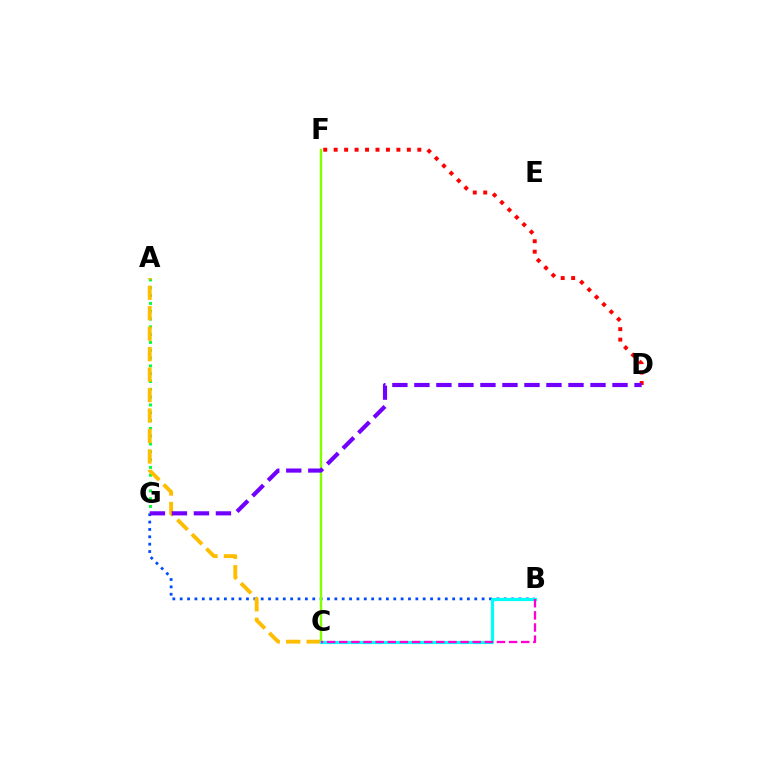{('B', 'G'): [{'color': '#004bff', 'line_style': 'dotted', 'thickness': 2.0}], ('A', 'G'): [{'color': '#00ff39', 'line_style': 'dotted', 'thickness': 2.12}], ('A', 'C'): [{'color': '#ffbd00', 'line_style': 'dashed', 'thickness': 2.78}], ('C', 'F'): [{'color': '#84ff00', 'line_style': 'solid', 'thickness': 1.74}], ('D', 'F'): [{'color': '#ff0000', 'line_style': 'dotted', 'thickness': 2.84}], ('B', 'C'): [{'color': '#00fff6', 'line_style': 'solid', 'thickness': 2.29}, {'color': '#ff00cf', 'line_style': 'dashed', 'thickness': 1.65}], ('D', 'G'): [{'color': '#7200ff', 'line_style': 'dashed', 'thickness': 2.99}]}